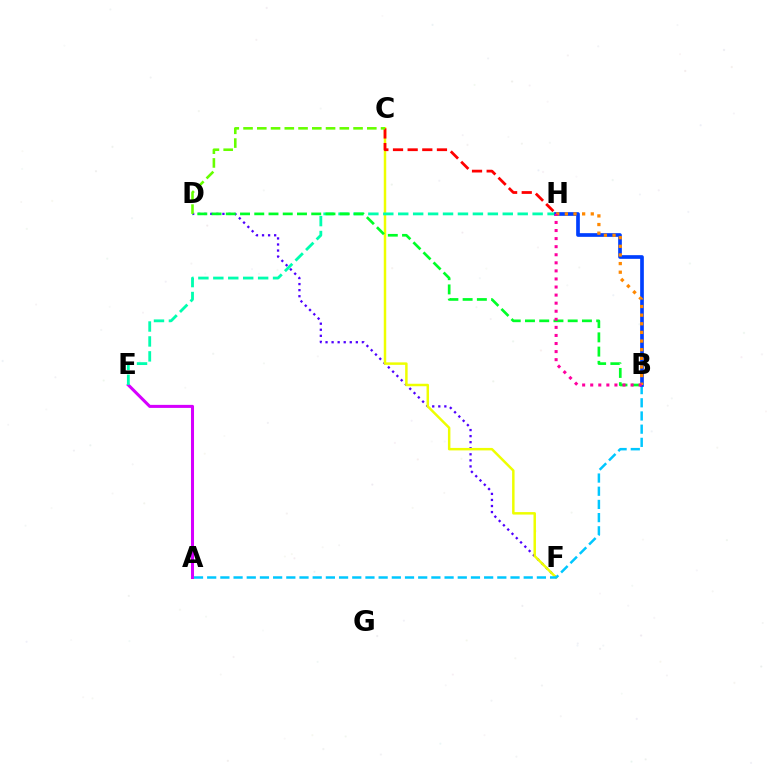{('D', 'F'): [{'color': '#4f00ff', 'line_style': 'dotted', 'thickness': 1.65}], ('A', 'E'): [{'color': '#d600ff', 'line_style': 'solid', 'thickness': 2.19}], ('C', 'F'): [{'color': '#eeff00', 'line_style': 'solid', 'thickness': 1.79}], ('E', 'H'): [{'color': '#00ffaf', 'line_style': 'dashed', 'thickness': 2.03}], ('C', 'H'): [{'color': '#ff0000', 'line_style': 'dashed', 'thickness': 1.99}], ('B', 'D'): [{'color': '#00ff27', 'line_style': 'dashed', 'thickness': 1.93}], ('C', 'D'): [{'color': '#66ff00', 'line_style': 'dashed', 'thickness': 1.87}], ('A', 'B'): [{'color': '#00c7ff', 'line_style': 'dashed', 'thickness': 1.79}], ('B', 'H'): [{'color': '#003fff', 'line_style': 'solid', 'thickness': 2.65}, {'color': '#ff8800', 'line_style': 'dotted', 'thickness': 2.35}, {'color': '#ff00a0', 'line_style': 'dotted', 'thickness': 2.19}]}